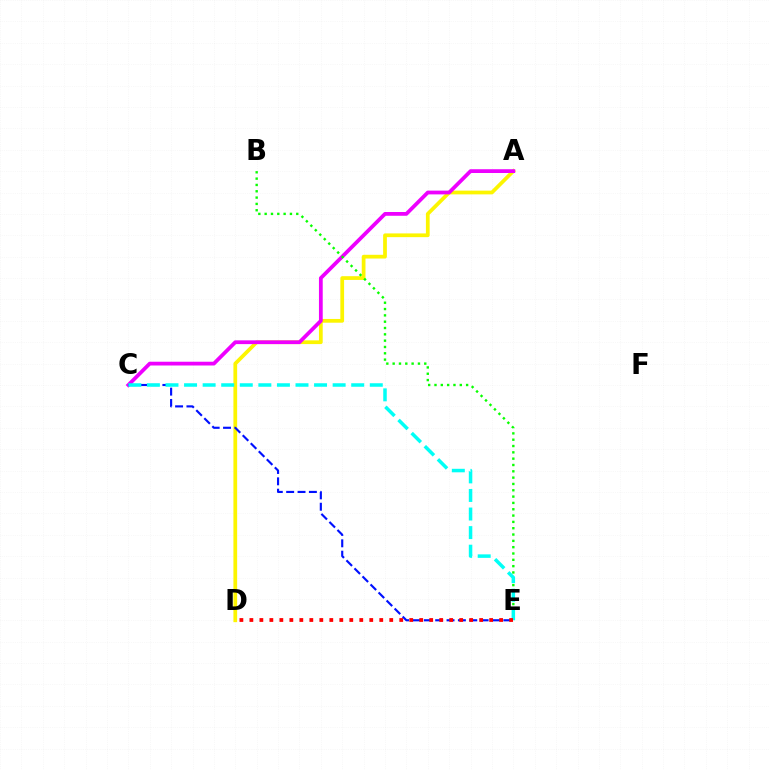{('A', 'D'): [{'color': '#fcf500', 'line_style': 'solid', 'thickness': 2.69}], ('A', 'C'): [{'color': '#ee00ff', 'line_style': 'solid', 'thickness': 2.71}], ('C', 'E'): [{'color': '#0010ff', 'line_style': 'dashed', 'thickness': 1.54}, {'color': '#00fff6', 'line_style': 'dashed', 'thickness': 2.52}], ('B', 'E'): [{'color': '#08ff00', 'line_style': 'dotted', 'thickness': 1.72}], ('D', 'E'): [{'color': '#ff0000', 'line_style': 'dotted', 'thickness': 2.71}]}